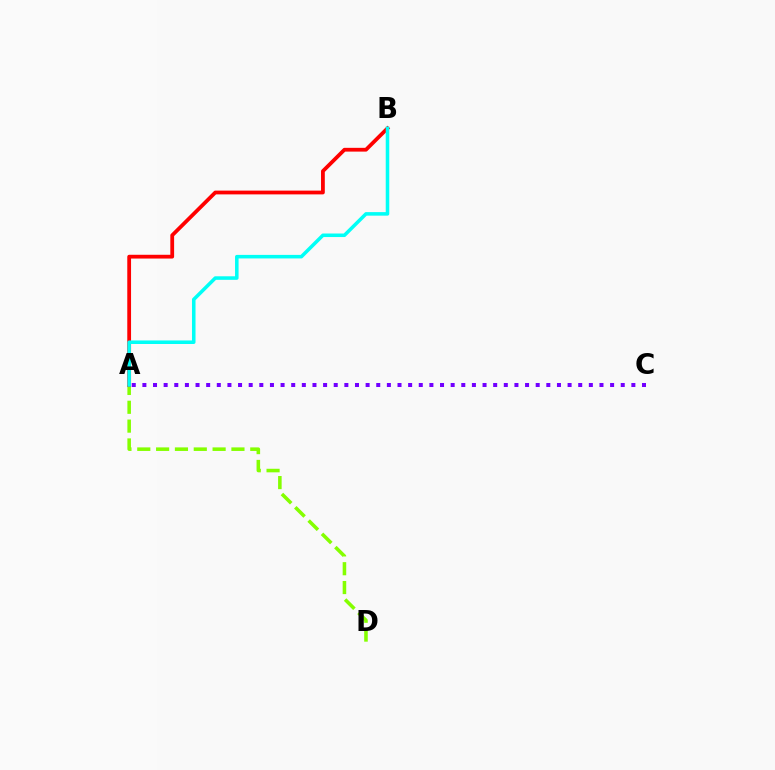{('A', 'C'): [{'color': '#7200ff', 'line_style': 'dotted', 'thickness': 2.89}], ('A', 'D'): [{'color': '#84ff00', 'line_style': 'dashed', 'thickness': 2.56}], ('A', 'B'): [{'color': '#ff0000', 'line_style': 'solid', 'thickness': 2.72}, {'color': '#00fff6', 'line_style': 'solid', 'thickness': 2.55}]}